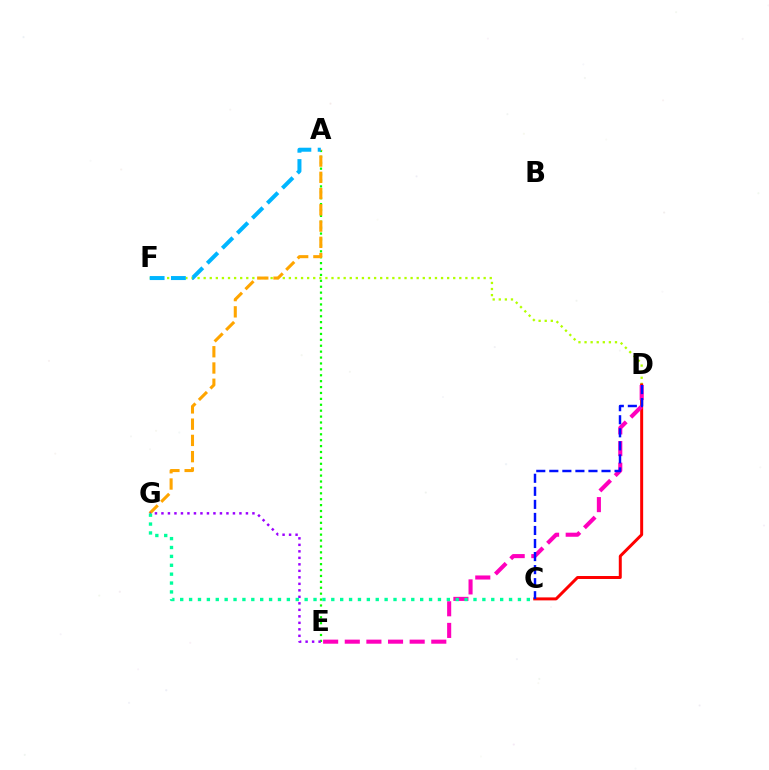{('A', 'E'): [{'color': '#08ff00', 'line_style': 'dotted', 'thickness': 1.6}], ('D', 'F'): [{'color': '#b3ff00', 'line_style': 'dotted', 'thickness': 1.65}], ('C', 'D'): [{'color': '#ff0000', 'line_style': 'solid', 'thickness': 2.14}, {'color': '#0010ff', 'line_style': 'dashed', 'thickness': 1.77}], ('A', 'G'): [{'color': '#ffa500', 'line_style': 'dashed', 'thickness': 2.21}], ('A', 'F'): [{'color': '#00b5ff', 'line_style': 'dashed', 'thickness': 2.89}], ('E', 'G'): [{'color': '#9b00ff', 'line_style': 'dotted', 'thickness': 1.77}], ('D', 'E'): [{'color': '#ff00bd', 'line_style': 'dashed', 'thickness': 2.94}], ('C', 'G'): [{'color': '#00ff9d', 'line_style': 'dotted', 'thickness': 2.41}]}